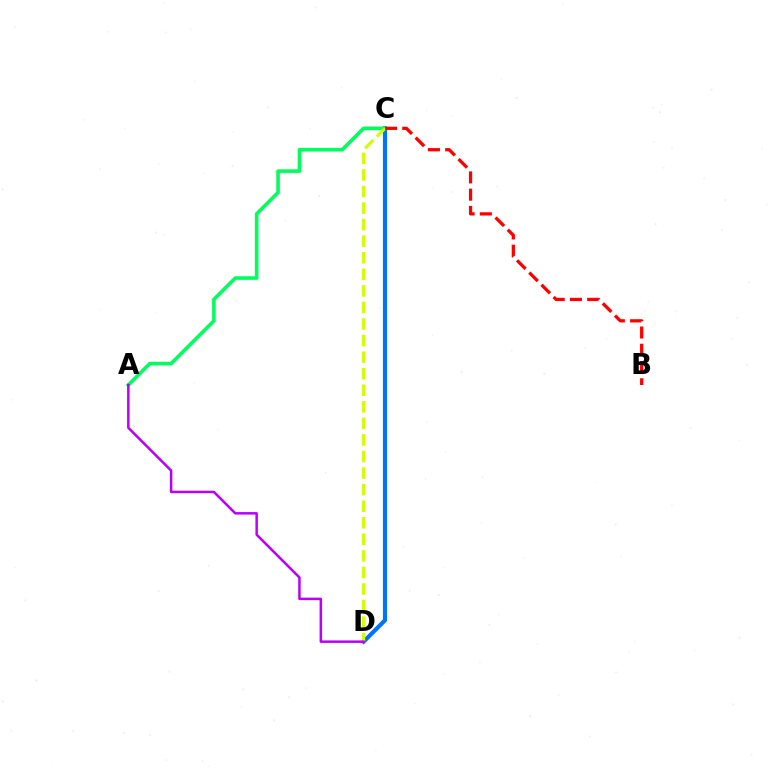{('C', 'D'): [{'color': '#0074ff', 'line_style': 'solid', 'thickness': 2.99}, {'color': '#d1ff00', 'line_style': 'dashed', 'thickness': 2.25}], ('A', 'C'): [{'color': '#00ff5c', 'line_style': 'solid', 'thickness': 2.59}], ('B', 'C'): [{'color': '#ff0000', 'line_style': 'dashed', 'thickness': 2.34}], ('A', 'D'): [{'color': '#b900ff', 'line_style': 'solid', 'thickness': 1.8}]}